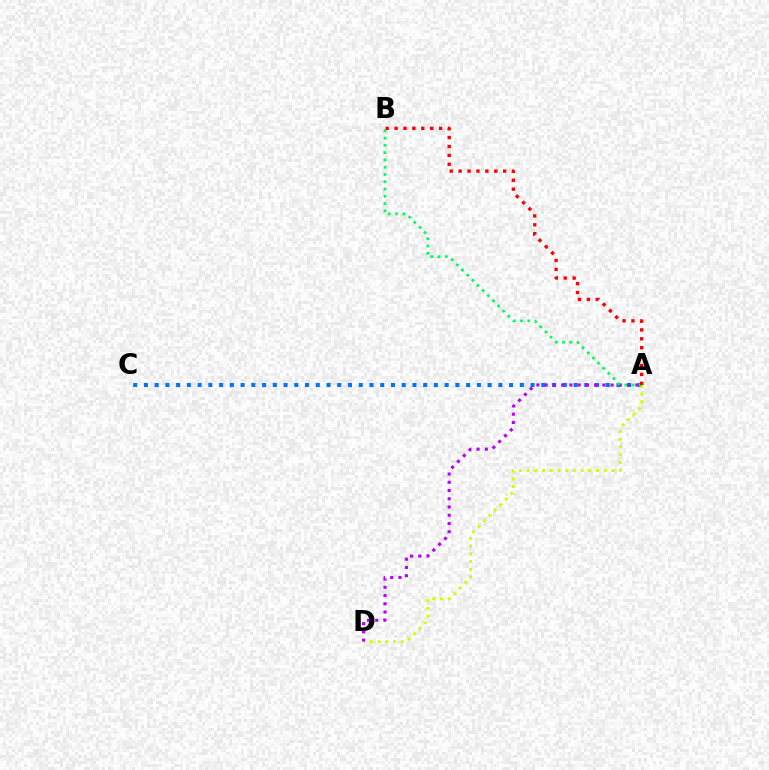{('A', 'C'): [{'color': '#0074ff', 'line_style': 'dotted', 'thickness': 2.92}], ('A', 'D'): [{'color': '#d1ff00', 'line_style': 'dotted', 'thickness': 2.1}, {'color': '#b900ff', 'line_style': 'dotted', 'thickness': 2.24}], ('A', 'B'): [{'color': '#00ff5c', 'line_style': 'dotted', 'thickness': 1.98}, {'color': '#ff0000', 'line_style': 'dotted', 'thickness': 2.42}]}